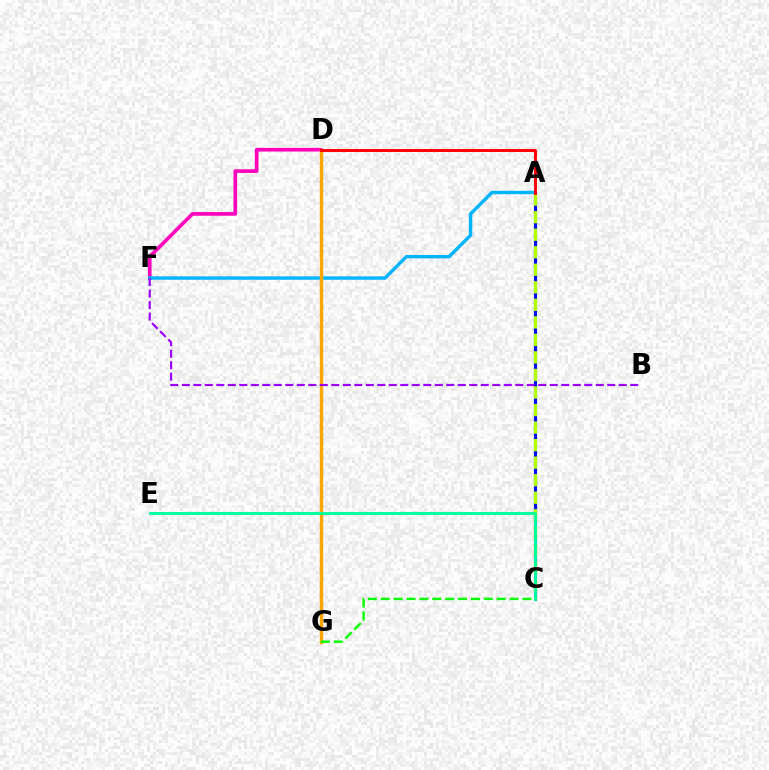{('D', 'F'): [{'color': '#ff00bd', 'line_style': 'solid', 'thickness': 2.63}], ('A', 'C'): [{'color': '#0010ff', 'line_style': 'solid', 'thickness': 2.22}, {'color': '#b3ff00', 'line_style': 'dashed', 'thickness': 2.38}], ('A', 'F'): [{'color': '#00b5ff', 'line_style': 'solid', 'thickness': 2.46}], ('D', 'G'): [{'color': '#ffa500', 'line_style': 'solid', 'thickness': 2.48}], ('C', 'E'): [{'color': '#00ff9d', 'line_style': 'solid', 'thickness': 2.06}], ('B', 'F'): [{'color': '#9b00ff', 'line_style': 'dashed', 'thickness': 1.56}], ('A', 'D'): [{'color': '#ff0000', 'line_style': 'solid', 'thickness': 2.1}], ('C', 'G'): [{'color': '#08ff00', 'line_style': 'dashed', 'thickness': 1.75}]}